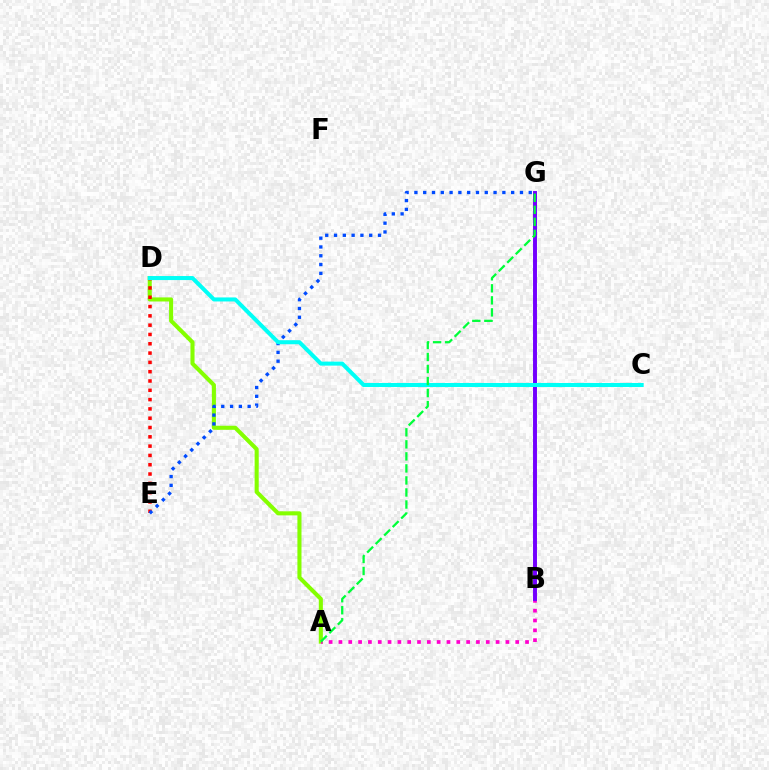{('A', 'D'): [{'color': '#84ff00', 'line_style': 'solid', 'thickness': 2.94}], ('B', 'G'): [{'color': '#ffbd00', 'line_style': 'dotted', 'thickness': 2.58}, {'color': '#7200ff', 'line_style': 'solid', 'thickness': 2.84}], ('A', 'B'): [{'color': '#ff00cf', 'line_style': 'dotted', 'thickness': 2.67}], ('D', 'E'): [{'color': '#ff0000', 'line_style': 'dotted', 'thickness': 2.53}], ('E', 'G'): [{'color': '#004bff', 'line_style': 'dotted', 'thickness': 2.39}], ('C', 'D'): [{'color': '#00fff6', 'line_style': 'solid', 'thickness': 2.9}], ('A', 'G'): [{'color': '#00ff39', 'line_style': 'dashed', 'thickness': 1.63}]}